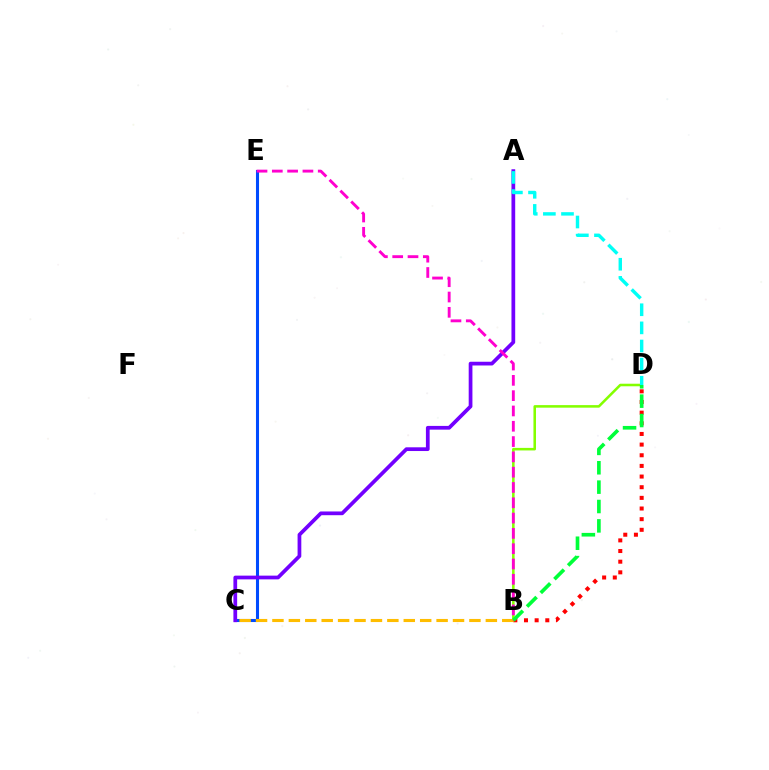{('C', 'E'): [{'color': '#004bff', 'line_style': 'solid', 'thickness': 2.21}], ('B', 'D'): [{'color': '#84ff00', 'line_style': 'solid', 'thickness': 1.84}, {'color': '#ff0000', 'line_style': 'dotted', 'thickness': 2.89}, {'color': '#00ff39', 'line_style': 'dashed', 'thickness': 2.63}], ('A', 'C'): [{'color': '#7200ff', 'line_style': 'solid', 'thickness': 2.69}], ('B', 'C'): [{'color': '#ffbd00', 'line_style': 'dashed', 'thickness': 2.23}], ('A', 'D'): [{'color': '#00fff6', 'line_style': 'dashed', 'thickness': 2.46}], ('B', 'E'): [{'color': '#ff00cf', 'line_style': 'dashed', 'thickness': 2.08}]}